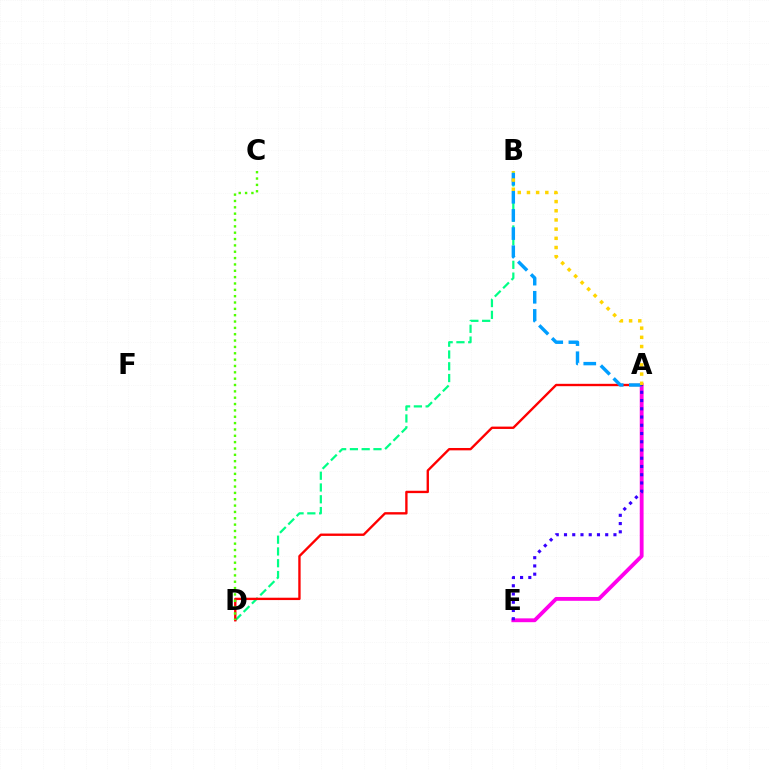{('B', 'D'): [{'color': '#00ff86', 'line_style': 'dashed', 'thickness': 1.6}], ('A', 'E'): [{'color': '#ff00ed', 'line_style': 'solid', 'thickness': 2.76}, {'color': '#3700ff', 'line_style': 'dotted', 'thickness': 2.24}], ('A', 'D'): [{'color': '#ff0000', 'line_style': 'solid', 'thickness': 1.7}], ('A', 'B'): [{'color': '#009eff', 'line_style': 'dashed', 'thickness': 2.46}, {'color': '#ffd500', 'line_style': 'dotted', 'thickness': 2.5}], ('C', 'D'): [{'color': '#4fff00', 'line_style': 'dotted', 'thickness': 1.72}]}